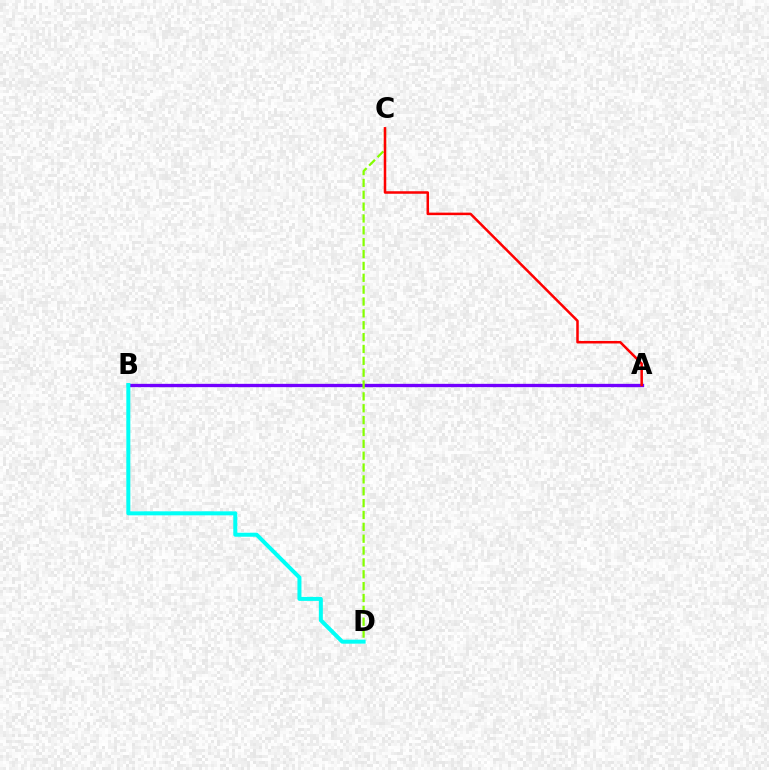{('A', 'B'): [{'color': '#7200ff', 'line_style': 'solid', 'thickness': 2.39}], ('C', 'D'): [{'color': '#84ff00', 'line_style': 'dashed', 'thickness': 1.61}], ('B', 'D'): [{'color': '#00fff6', 'line_style': 'solid', 'thickness': 2.88}], ('A', 'C'): [{'color': '#ff0000', 'line_style': 'solid', 'thickness': 1.81}]}